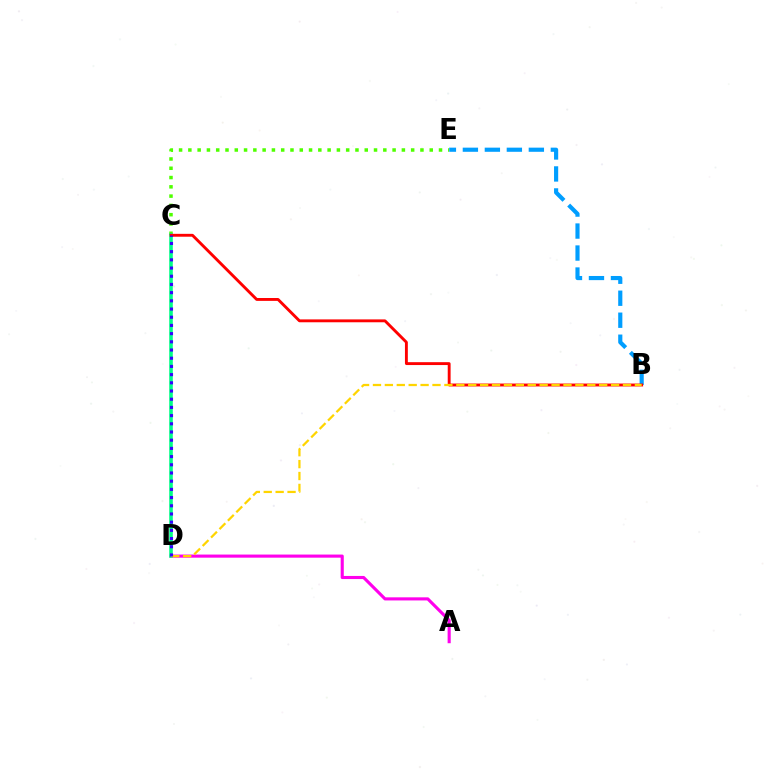{('A', 'D'): [{'color': '#ff00ed', 'line_style': 'solid', 'thickness': 2.24}], ('C', 'E'): [{'color': '#4fff00', 'line_style': 'dotted', 'thickness': 2.52}], ('B', 'E'): [{'color': '#009eff', 'line_style': 'dashed', 'thickness': 2.99}], ('C', 'D'): [{'color': '#00ff86', 'line_style': 'solid', 'thickness': 2.58}, {'color': '#3700ff', 'line_style': 'dotted', 'thickness': 2.23}], ('B', 'C'): [{'color': '#ff0000', 'line_style': 'solid', 'thickness': 2.07}], ('B', 'D'): [{'color': '#ffd500', 'line_style': 'dashed', 'thickness': 1.62}]}